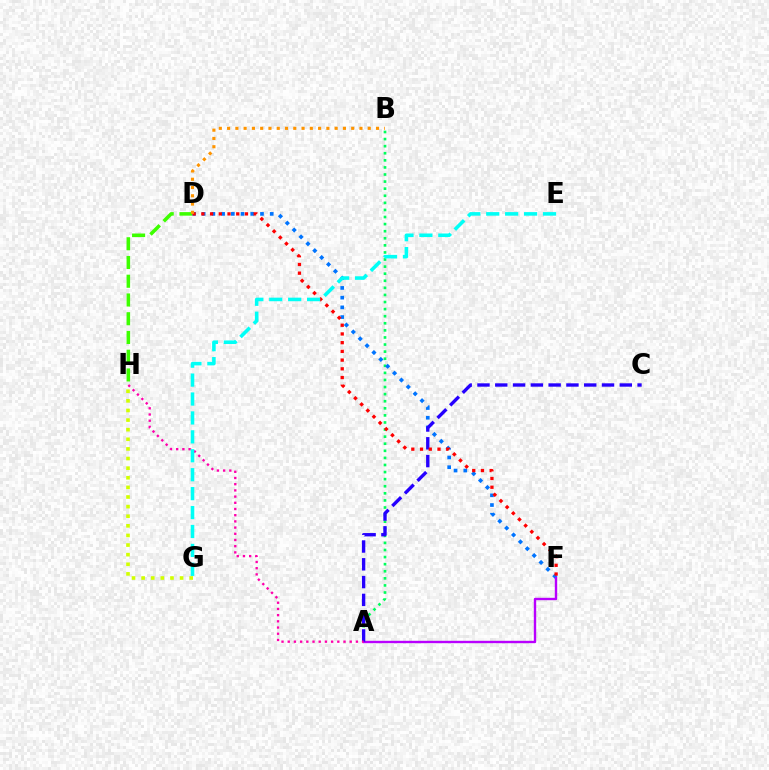{('A', 'B'): [{'color': '#00ff5c', 'line_style': 'dotted', 'thickness': 1.92}], ('D', 'H'): [{'color': '#3dff00', 'line_style': 'dashed', 'thickness': 2.55}], ('G', 'H'): [{'color': '#d1ff00', 'line_style': 'dotted', 'thickness': 2.61}], ('D', 'F'): [{'color': '#0074ff', 'line_style': 'dotted', 'thickness': 2.64}, {'color': '#ff0000', 'line_style': 'dotted', 'thickness': 2.37}], ('A', 'F'): [{'color': '#b900ff', 'line_style': 'solid', 'thickness': 1.72}], ('A', 'C'): [{'color': '#2500ff', 'line_style': 'dashed', 'thickness': 2.42}], ('A', 'H'): [{'color': '#ff00ac', 'line_style': 'dotted', 'thickness': 1.68}], ('B', 'D'): [{'color': '#ff9400', 'line_style': 'dotted', 'thickness': 2.25}], ('E', 'G'): [{'color': '#00fff6', 'line_style': 'dashed', 'thickness': 2.57}]}